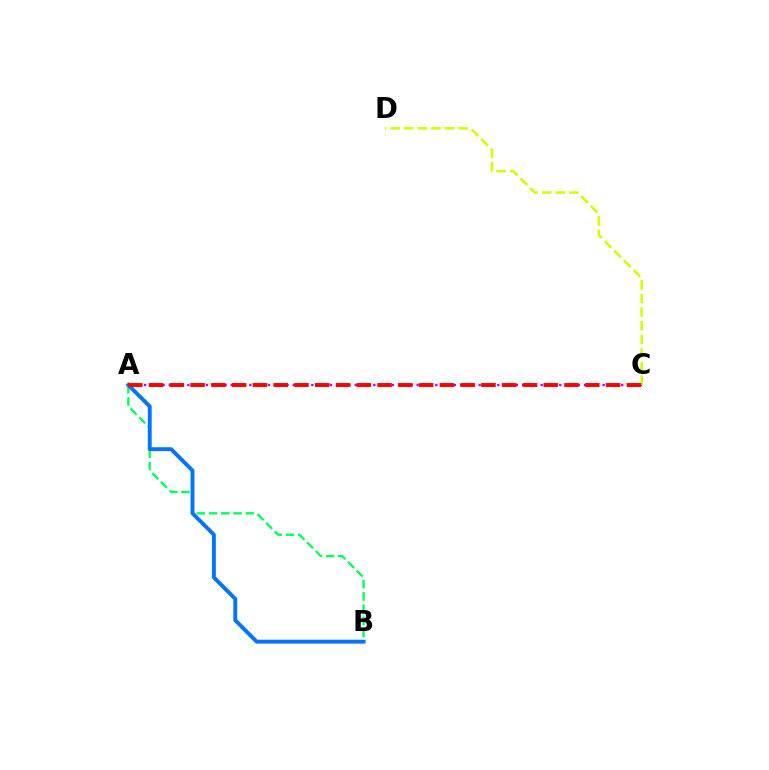{('A', 'B'): [{'color': '#00ff5c', 'line_style': 'dashed', 'thickness': 1.66}, {'color': '#0074ff', 'line_style': 'solid', 'thickness': 2.81}], ('A', 'C'): [{'color': '#b900ff', 'line_style': 'dotted', 'thickness': 1.68}, {'color': '#ff0000', 'line_style': 'dashed', 'thickness': 2.82}], ('C', 'D'): [{'color': '#d1ff00', 'line_style': 'dashed', 'thickness': 1.85}]}